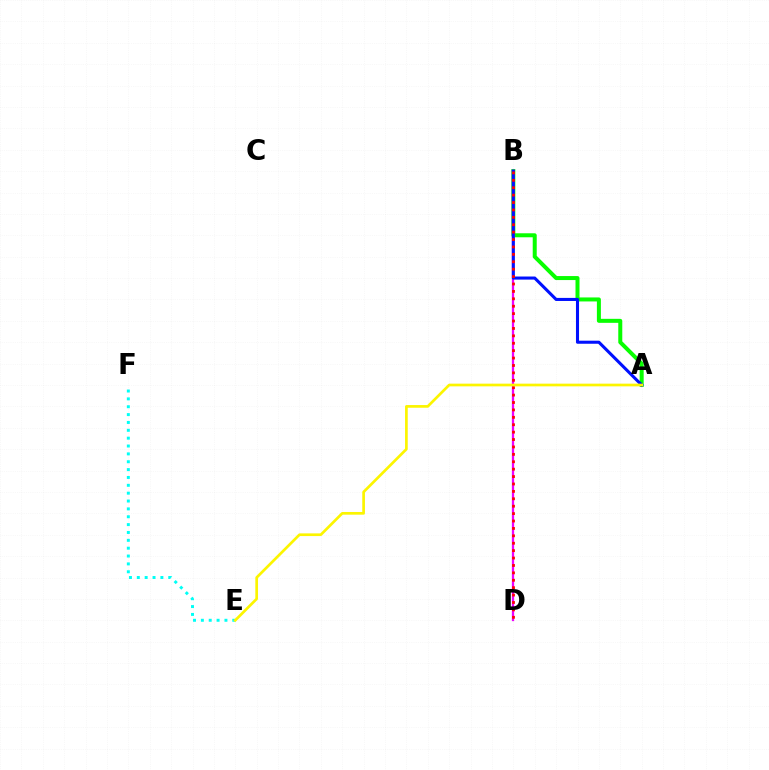{('A', 'B'): [{'color': '#08ff00', 'line_style': 'solid', 'thickness': 2.88}, {'color': '#0010ff', 'line_style': 'solid', 'thickness': 2.21}], ('E', 'F'): [{'color': '#00fff6', 'line_style': 'dotted', 'thickness': 2.14}], ('B', 'D'): [{'color': '#ee00ff', 'line_style': 'solid', 'thickness': 1.64}, {'color': '#ff0000', 'line_style': 'dotted', 'thickness': 2.01}], ('A', 'E'): [{'color': '#fcf500', 'line_style': 'solid', 'thickness': 1.94}]}